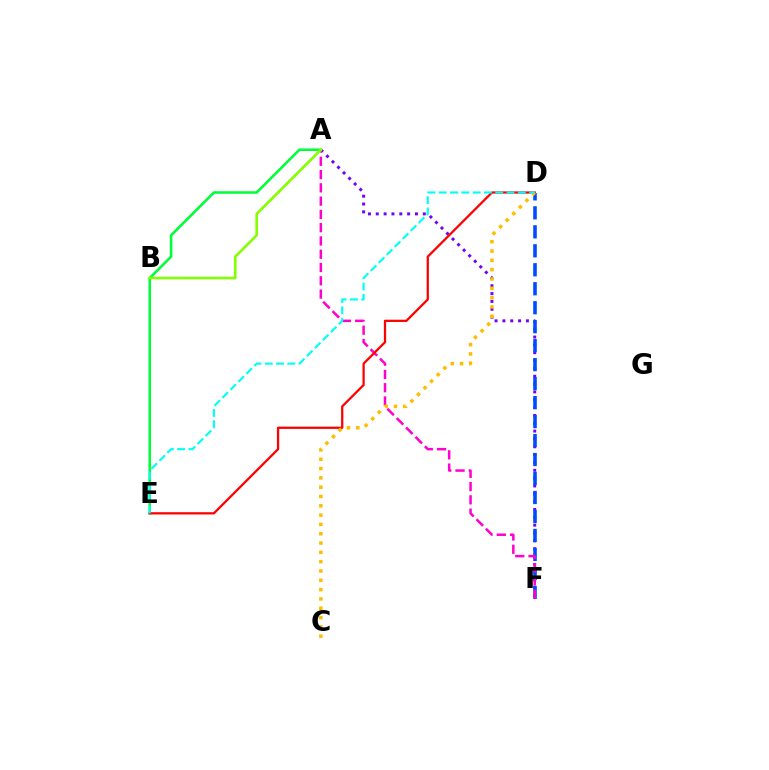{('A', 'F'): [{'color': '#7200ff', 'line_style': 'dotted', 'thickness': 2.13}, {'color': '#ff00cf', 'line_style': 'dashed', 'thickness': 1.8}], ('D', 'F'): [{'color': '#004bff', 'line_style': 'dashed', 'thickness': 2.58}], ('A', 'E'): [{'color': '#00ff39', 'line_style': 'solid', 'thickness': 1.86}], ('D', 'E'): [{'color': '#ff0000', 'line_style': 'solid', 'thickness': 1.63}, {'color': '#00fff6', 'line_style': 'dashed', 'thickness': 1.53}], ('A', 'B'): [{'color': '#84ff00', 'line_style': 'solid', 'thickness': 1.89}], ('C', 'D'): [{'color': '#ffbd00', 'line_style': 'dotted', 'thickness': 2.53}]}